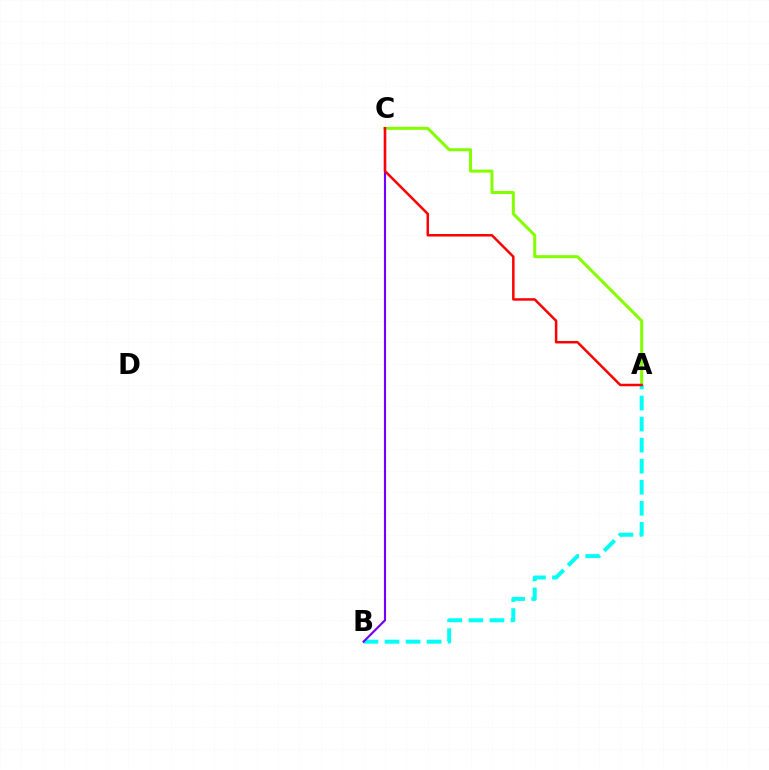{('A', 'C'): [{'color': '#84ff00', 'line_style': 'solid', 'thickness': 2.18}, {'color': '#ff0000', 'line_style': 'solid', 'thickness': 1.79}], ('A', 'B'): [{'color': '#00fff6', 'line_style': 'dashed', 'thickness': 2.86}], ('B', 'C'): [{'color': '#7200ff', 'line_style': 'solid', 'thickness': 1.55}]}